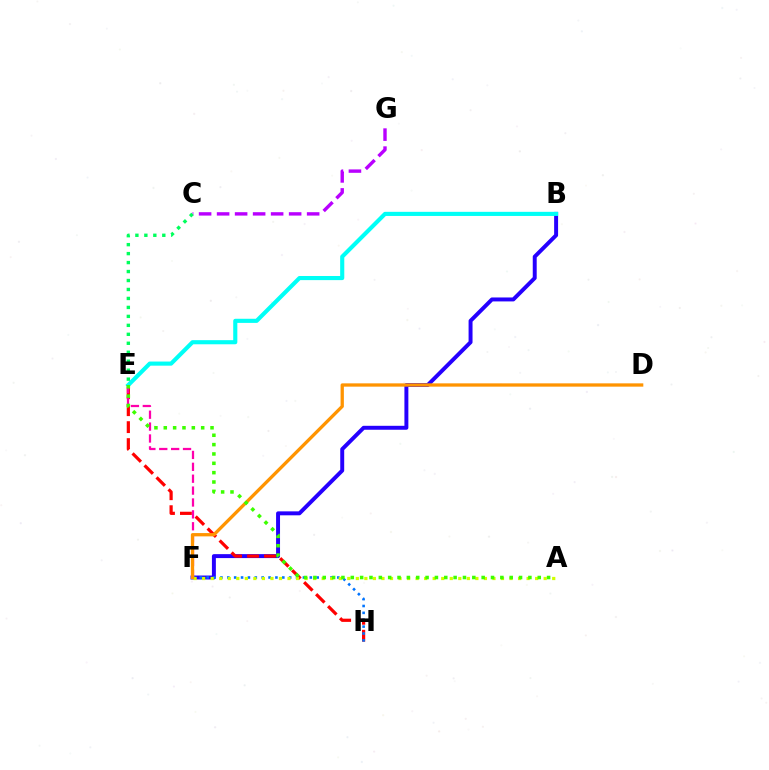{('B', 'F'): [{'color': '#2500ff', 'line_style': 'solid', 'thickness': 2.84}], ('E', 'H'): [{'color': '#ff0000', 'line_style': 'dashed', 'thickness': 2.3}], ('F', 'H'): [{'color': '#0074ff', 'line_style': 'dotted', 'thickness': 1.87}], ('B', 'E'): [{'color': '#00fff6', 'line_style': 'solid', 'thickness': 2.97}], ('C', 'G'): [{'color': '#b900ff', 'line_style': 'dashed', 'thickness': 2.45}], ('A', 'F'): [{'color': '#d1ff00', 'line_style': 'dotted', 'thickness': 2.32}], ('C', 'E'): [{'color': '#00ff5c', 'line_style': 'dotted', 'thickness': 2.44}], ('E', 'F'): [{'color': '#ff00ac', 'line_style': 'dashed', 'thickness': 1.62}], ('D', 'F'): [{'color': '#ff9400', 'line_style': 'solid', 'thickness': 2.37}], ('A', 'E'): [{'color': '#3dff00', 'line_style': 'dotted', 'thickness': 2.54}]}